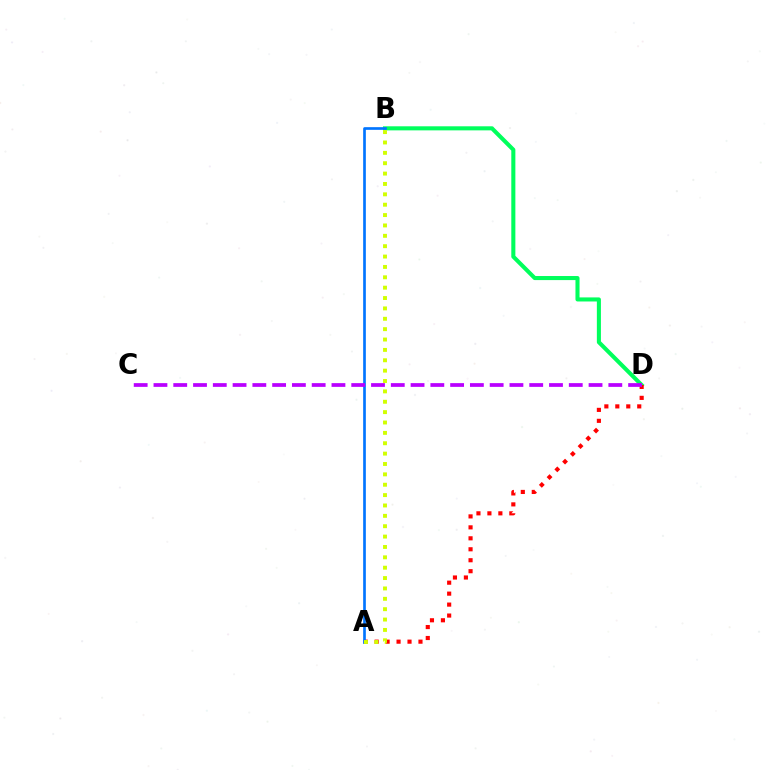{('B', 'D'): [{'color': '#00ff5c', 'line_style': 'solid', 'thickness': 2.93}], ('A', 'D'): [{'color': '#ff0000', 'line_style': 'dotted', 'thickness': 2.98}], ('A', 'B'): [{'color': '#0074ff', 'line_style': 'solid', 'thickness': 1.92}, {'color': '#d1ff00', 'line_style': 'dotted', 'thickness': 2.82}], ('C', 'D'): [{'color': '#b900ff', 'line_style': 'dashed', 'thickness': 2.69}]}